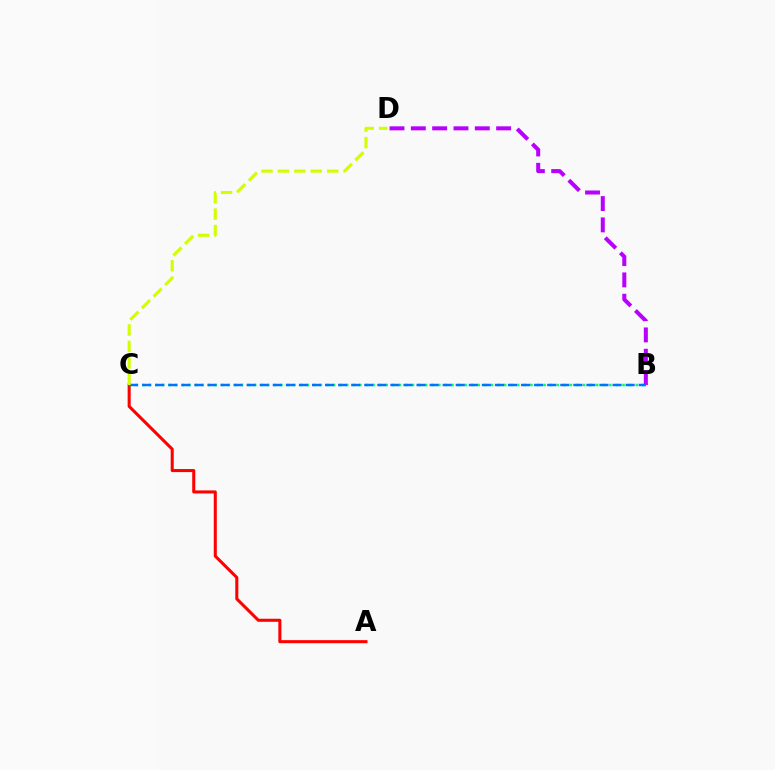{('B', 'D'): [{'color': '#b900ff', 'line_style': 'dashed', 'thickness': 2.9}], ('A', 'C'): [{'color': '#ff0000', 'line_style': 'solid', 'thickness': 2.2}], ('B', 'C'): [{'color': '#00ff5c', 'line_style': 'dotted', 'thickness': 1.79}, {'color': '#0074ff', 'line_style': 'dashed', 'thickness': 1.78}], ('C', 'D'): [{'color': '#d1ff00', 'line_style': 'dashed', 'thickness': 2.23}]}